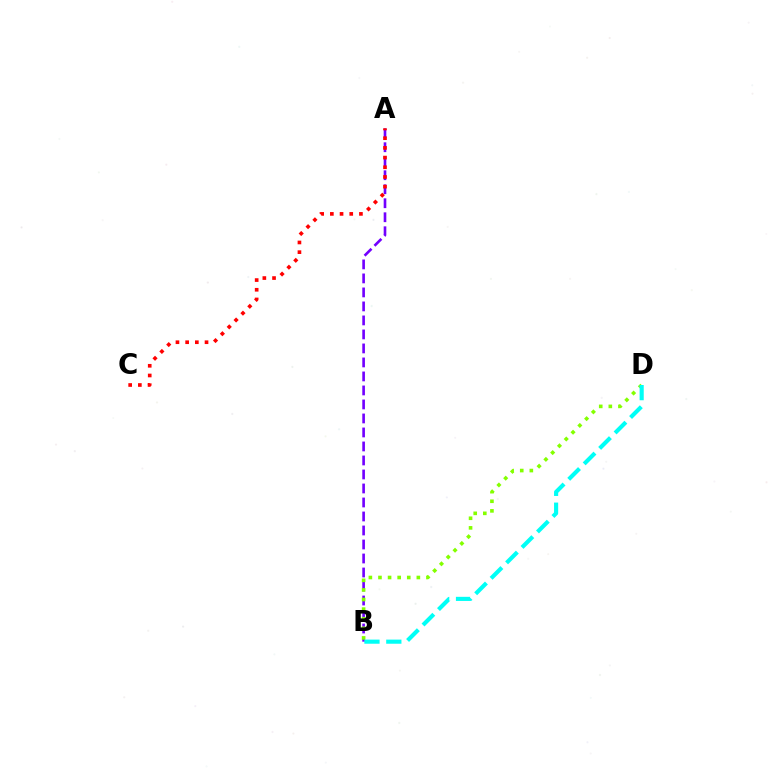{('A', 'B'): [{'color': '#7200ff', 'line_style': 'dashed', 'thickness': 1.9}], ('B', 'D'): [{'color': '#84ff00', 'line_style': 'dotted', 'thickness': 2.61}, {'color': '#00fff6', 'line_style': 'dashed', 'thickness': 2.97}], ('A', 'C'): [{'color': '#ff0000', 'line_style': 'dotted', 'thickness': 2.63}]}